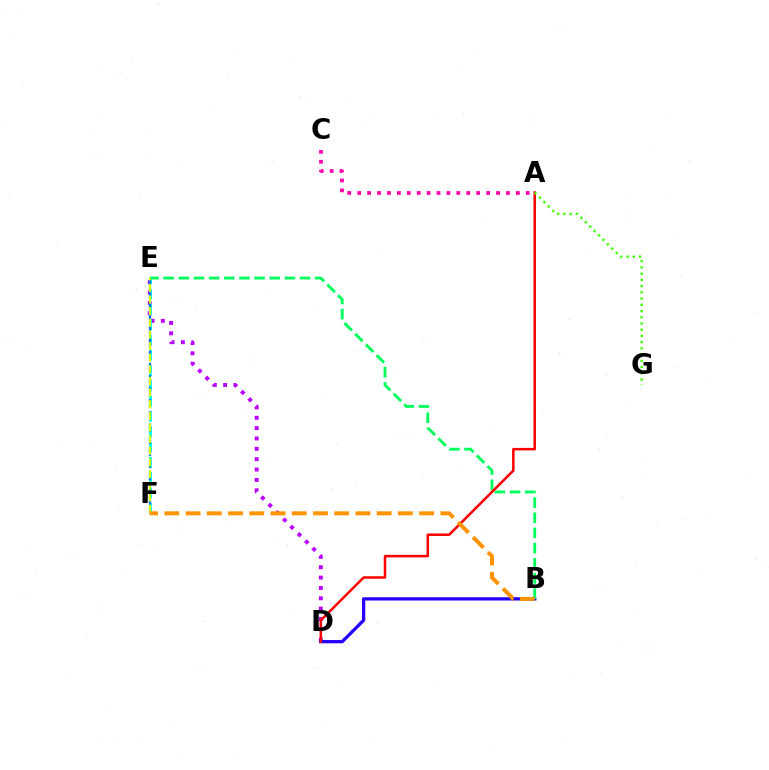{('D', 'E'): [{'color': '#b900ff', 'line_style': 'dotted', 'thickness': 2.81}], ('E', 'F'): [{'color': '#00fff6', 'line_style': 'dashed', 'thickness': 2.08}, {'color': '#0074ff', 'line_style': 'dashed', 'thickness': 1.65}, {'color': '#d1ff00', 'line_style': 'dashed', 'thickness': 1.58}], ('B', 'D'): [{'color': '#2500ff', 'line_style': 'solid', 'thickness': 2.36}], ('B', 'E'): [{'color': '#00ff5c', 'line_style': 'dashed', 'thickness': 2.06}], ('A', 'C'): [{'color': '#ff00ac', 'line_style': 'dotted', 'thickness': 2.69}], ('A', 'D'): [{'color': '#ff0000', 'line_style': 'solid', 'thickness': 1.81}], ('A', 'G'): [{'color': '#3dff00', 'line_style': 'dotted', 'thickness': 1.69}], ('B', 'F'): [{'color': '#ff9400', 'line_style': 'dashed', 'thickness': 2.88}]}